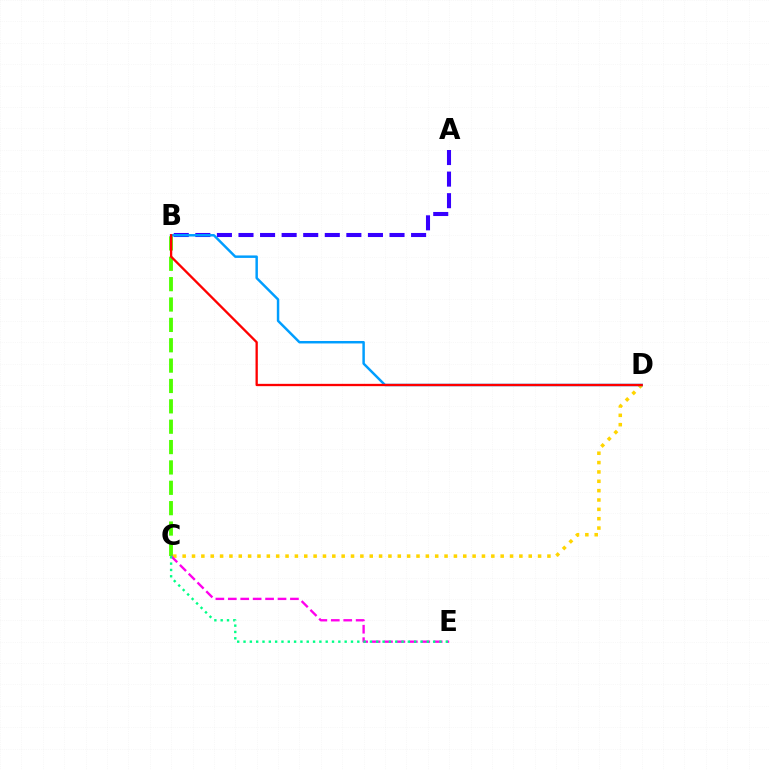{('C', 'D'): [{'color': '#ffd500', 'line_style': 'dotted', 'thickness': 2.54}], ('B', 'C'): [{'color': '#4fff00', 'line_style': 'dashed', 'thickness': 2.77}], ('A', 'B'): [{'color': '#3700ff', 'line_style': 'dashed', 'thickness': 2.93}], ('C', 'E'): [{'color': '#ff00ed', 'line_style': 'dashed', 'thickness': 1.69}, {'color': '#00ff86', 'line_style': 'dotted', 'thickness': 1.72}], ('B', 'D'): [{'color': '#009eff', 'line_style': 'solid', 'thickness': 1.78}, {'color': '#ff0000', 'line_style': 'solid', 'thickness': 1.66}]}